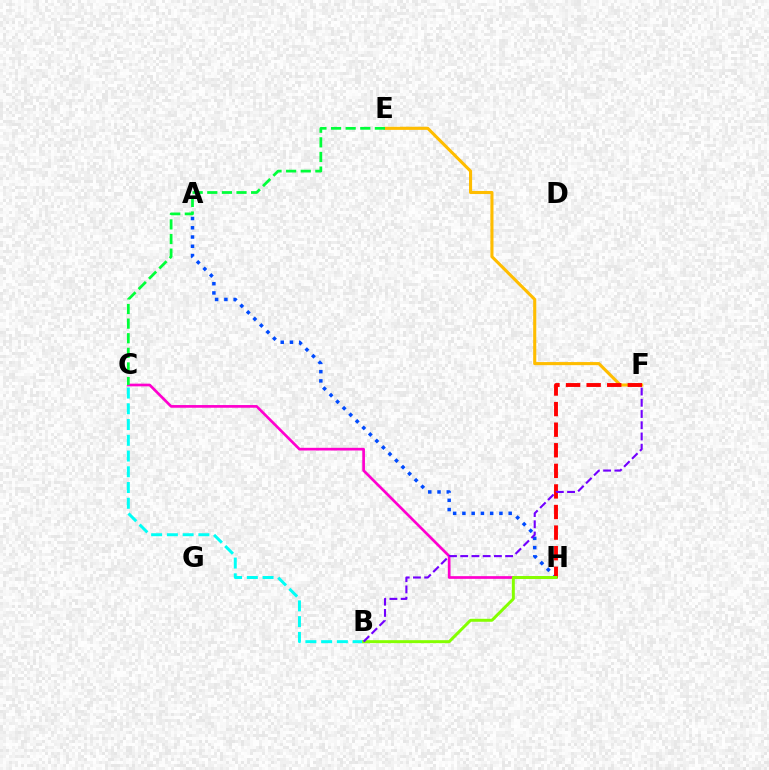{('E', 'F'): [{'color': '#ffbd00', 'line_style': 'solid', 'thickness': 2.22}], ('C', 'H'): [{'color': '#ff00cf', 'line_style': 'solid', 'thickness': 1.94}], ('A', 'H'): [{'color': '#004bff', 'line_style': 'dotted', 'thickness': 2.51}], ('B', 'C'): [{'color': '#00fff6', 'line_style': 'dashed', 'thickness': 2.14}], ('C', 'E'): [{'color': '#00ff39', 'line_style': 'dashed', 'thickness': 1.99}], ('F', 'H'): [{'color': '#ff0000', 'line_style': 'dashed', 'thickness': 2.8}], ('B', 'H'): [{'color': '#84ff00', 'line_style': 'solid', 'thickness': 2.13}], ('B', 'F'): [{'color': '#7200ff', 'line_style': 'dashed', 'thickness': 1.53}]}